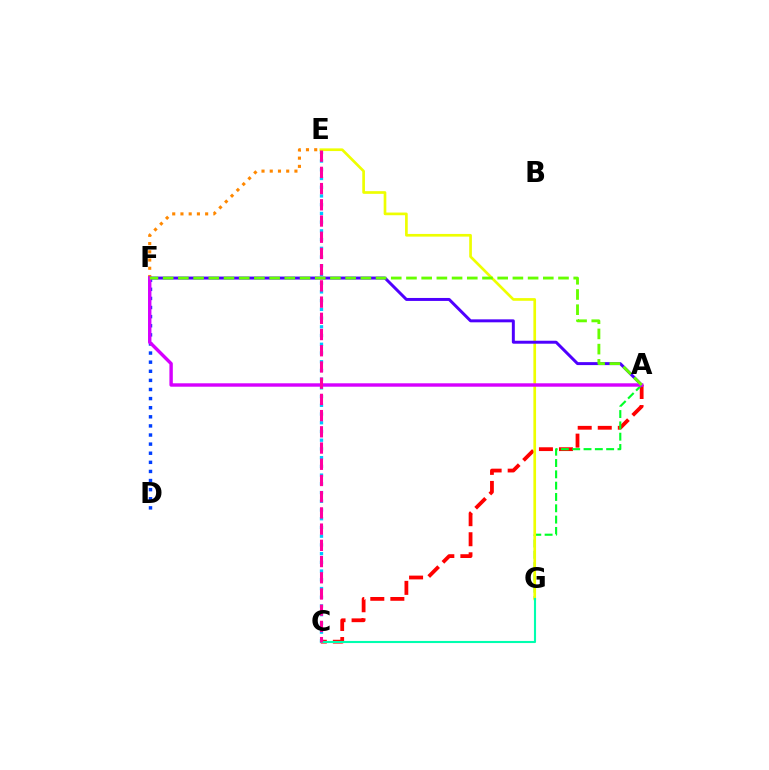{('A', 'C'): [{'color': '#ff0000', 'line_style': 'dashed', 'thickness': 2.72}], ('C', 'E'): [{'color': '#00c7ff', 'line_style': 'dotted', 'thickness': 2.37}, {'color': '#ff00a0', 'line_style': 'dashed', 'thickness': 2.2}], ('A', 'G'): [{'color': '#00ff27', 'line_style': 'dashed', 'thickness': 1.54}], ('D', 'F'): [{'color': '#003fff', 'line_style': 'dotted', 'thickness': 2.47}], ('E', 'G'): [{'color': '#eeff00', 'line_style': 'solid', 'thickness': 1.93}], ('E', 'F'): [{'color': '#ff8800', 'line_style': 'dotted', 'thickness': 2.24}], ('C', 'G'): [{'color': '#00ffaf', 'line_style': 'solid', 'thickness': 1.52}], ('A', 'F'): [{'color': '#4f00ff', 'line_style': 'solid', 'thickness': 2.14}, {'color': '#d600ff', 'line_style': 'solid', 'thickness': 2.46}, {'color': '#66ff00', 'line_style': 'dashed', 'thickness': 2.07}]}